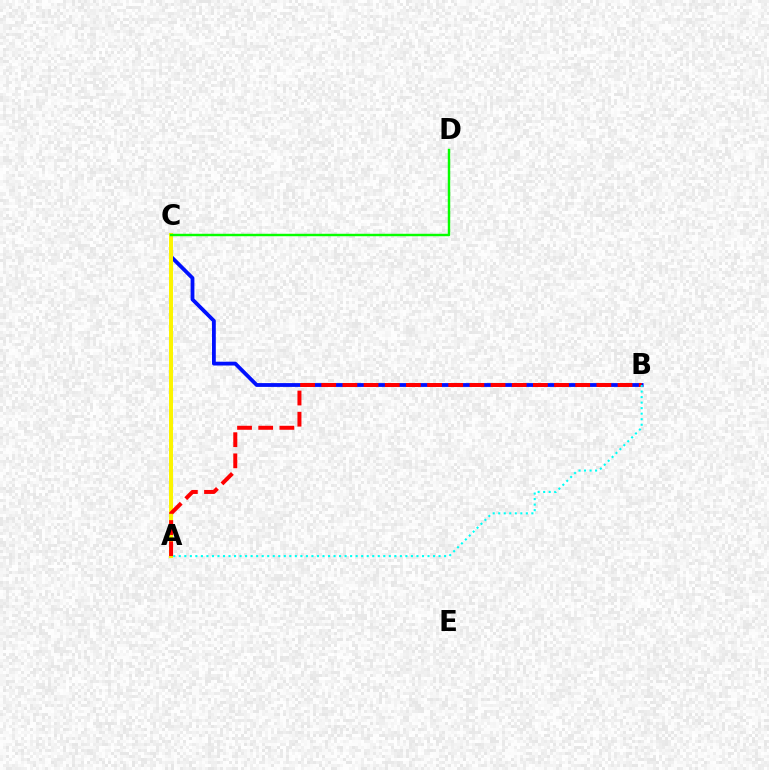{('B', 'C'): [{'color': '#0010ff', 'line_style': 'solid', 'thickness': 2.74}], ('A', 'C'): [{'color': '#ee00ff', 'line_style': 'solid', 'thickness': 1.59}, {'color': '#fcf500', 'line_style': 'solid', 'thickness': 2.88}], ('A', 'B'): [{'color': '#ff0000', 'line_style': 'dashed', 'thickness': 2.88}, {'color': '#00fff6', 'line_style': 'dotted', 'thickness': 1.5}], ('C', 'D'): [{'color': '#08ff00', 'line_style': 'solid', 'thickness': 1.76}]}